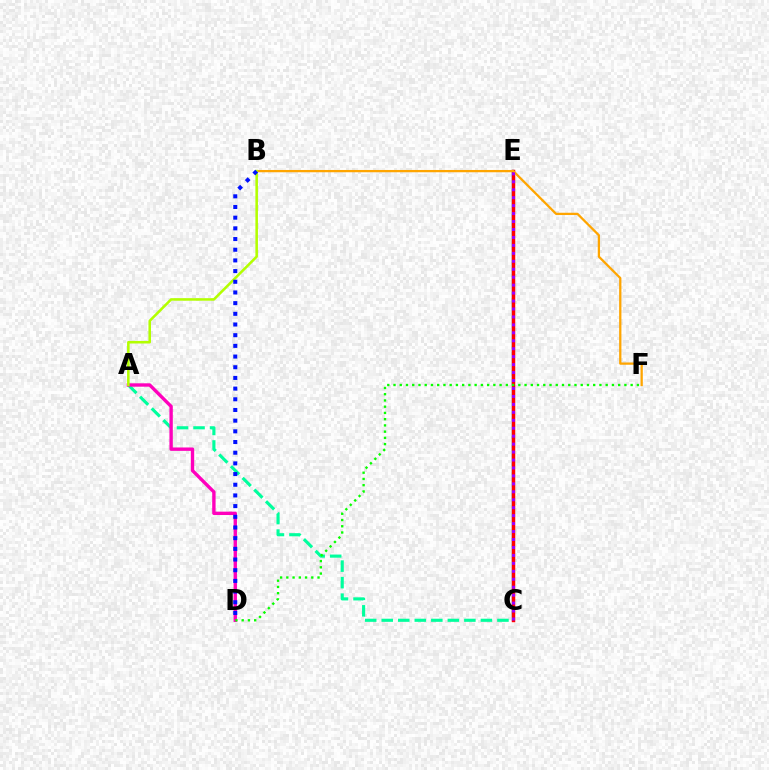{('C', 'E'): [{'color': '#00b5ff', 'line_style': 'solid', 'thickness': 1.68}, {'color': '#ff0000', 'line_style': 'solid', 'thickness': 2.51}, {'color': '#9b00ff', 'line_style': 'dotted', 'thickness': 2.16}], ('A', 'C'): [{'color': '#00ff9d', 'line_style': 'dashed', 'thickness': 2.25}], ('A', 'D'): [{'color': '#ff00bd', 'line_style': 'solid', 'thickness': 2.43}], ('B', 'F'): [{'color': '#ffa500', 'line_style': 'solid', 'thickness': 1.64}], ('A', 'B'): [{'color': '#b3ff00', 'line_style': 'solid', 'thickness': 1.83}], ('D', 'F'): [{'color': '#08ff00', 'line_style': 'dotted', 'thickness': 1.7}], ('B', 'D'): [{'color': '#0010ff', 'line_style': 'dotted', 'thickness': 2.9}]}